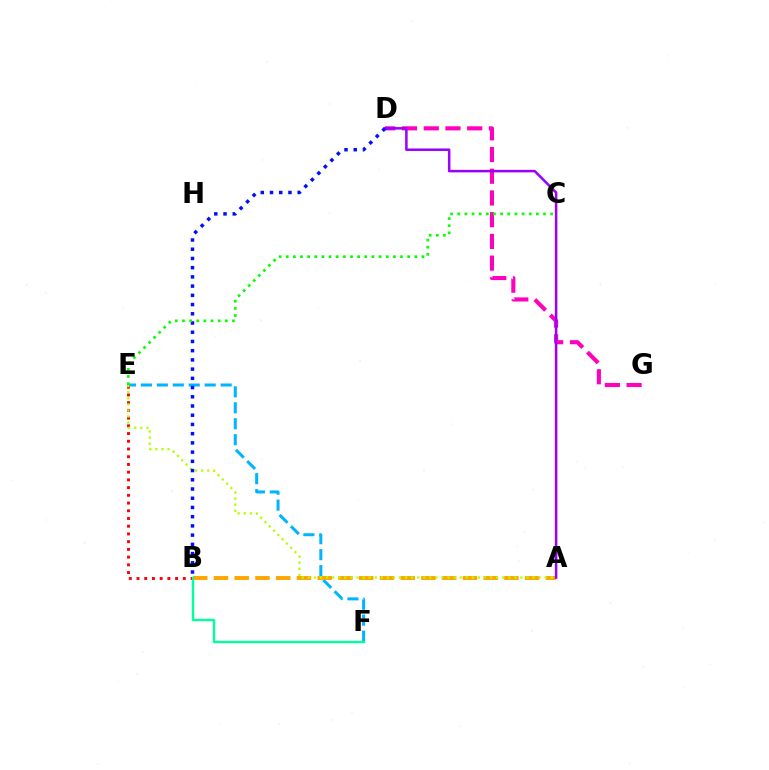{('D', 'G'): [{'color': '#ff00bd', 'line_style': 'dashed', 'thickness': 2.95}], ('E', 'F'): [{'color': '#00b5ff', 'line_style': 'dashed', 'thickness': 2.17}], ('A', 'B'): [{'color': '#ffa500', 'line_style': 'dashed', 'thickness': 2.82}], ('B', 'E'): [{'color': '#ff0000', 'line_style': 'dotted', 'thickness': 2.1}], ('B', 'F'): [{'color': '#00ff9d', 'line_style': 'solid', 'thickness': 1.71}], ('A', 'E'): [{'color': '#b3ff00', 'line_style': 'dotted', 'thickness': 1.65}], ('A', 'D'): [{'color': '#9b00ff', 'line_style': 'solid', 'thickness': 1.81}], ('B', 'D'): [{'color': '#0010ff', 'line_style': 'dotted', 'thickness': 2.51}], ('C', 'E'): [{'color': '#08ff00', 'line_style': 'dotted', 'thickness': 1.94}]}